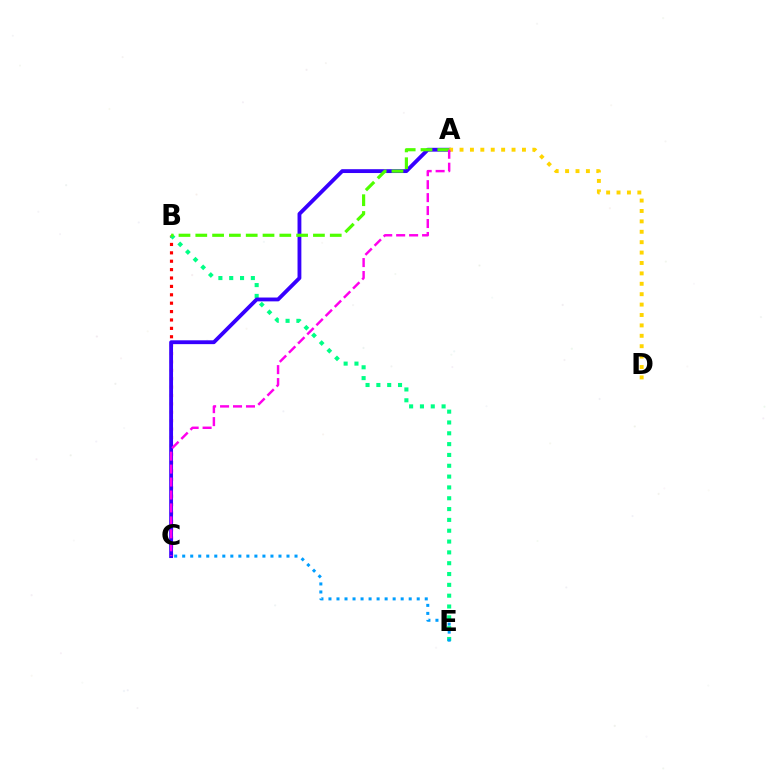{('B', 'C'): [{'color': '#ff0000', 'line_style': 'dotted', 'thickness': 2.28}], ('B', 'E'): [{'color': '#00ff86', 'line_style': 'dotted', 'thickness': 2.94}], ('A', 'C'): [{'color': '#3700ff', 'line_style': 'solid', 'thickness': 2.76}, {'color': '#ff00ed', 'line_style': 'dashed', 'thickness': 1.76}], ('C', 'E'): [{'color': '#009eff', 'line_style': 'dotted', 'thickness': 2.18}], ('A', 'D'): [{'color': '#ffd500', 'line_style': 'dotted', 'thickness': 2.83}], ('A', 'B'): [{'color': '#4fff00', 'line_style': 'dashed', 'thickness': 2.28}]}